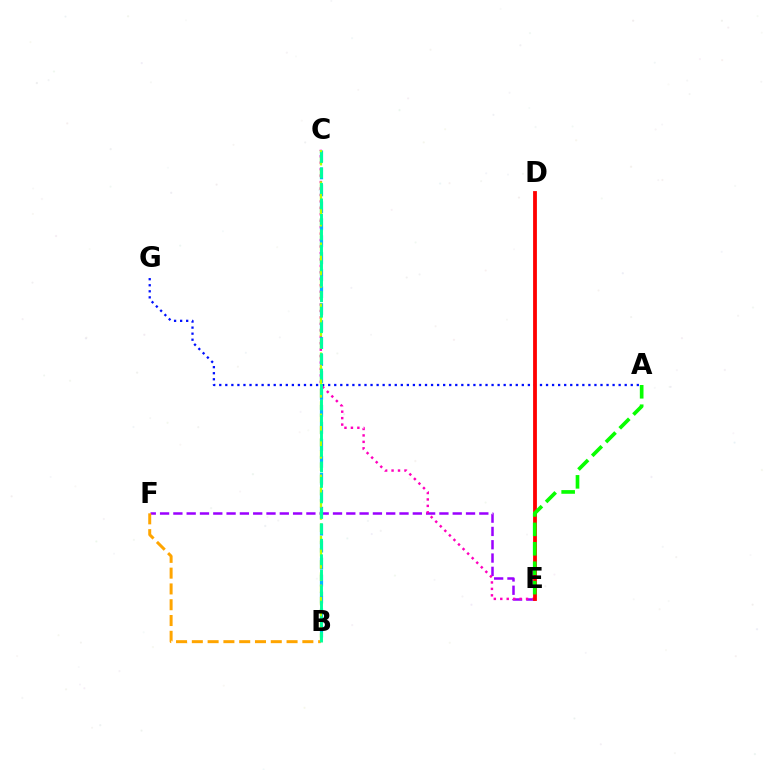{('E', 'F'): [{'color': '#9b00ff', 'line_style': 'dashed', 'thickness': 1.81}], ('C', 'E'): [{'color': '#ff00bd', 'line_style': 'dotted', 'thickness': 1.75}], ('B', 'C'): [{'color': '#00b5ff', 'line_style': 'dashed', 'thickness': 2.3}, {'color': '#b3ff00', 'line_style': 'dashed', 'thickness': 1.66}, {'color': '#00ff9d', 'line_style': 'dashed', 'thickness': 2.1}], ('A', 'G'): [{'color': '#0010ff', 'line_style': 'dotted', 'thickness': 1.64}], ('D', 'E'): [{'color': '#ff0000', 'line_style': 'solid', 'thickness': 2.74}], ('B', 'F'): [{'color': '#ffa500', 'line_style': 'dashed', 'thickness': 2.15}], ('A', 'E'): [{'color': '#08ff00', 'line_style': 'dashed', 'thickness': 2.64}]}